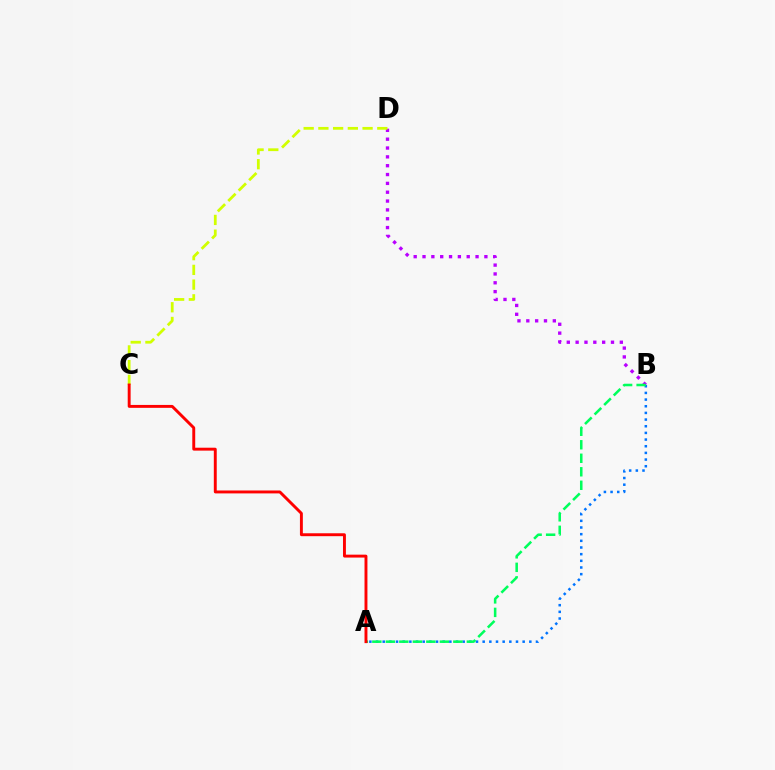{('B', 'D'): [{'color': '#b900ff', 'line_style': 'dotted', 'thickness': 2.4}], ('A', 'B'): [{'color': '#0074ff', 'line_style': 'dotted', 'thickness': 1.81}, {'color': '#00ff5c', 'line_style': 'dashed', 'thickness': 1.83}], ('C', 'D'): [{'color': '#d1ff00', 'line_style': 'dashed', 'thickness': 2.0}], ('A', 'C'): [{'color': '#ff0000', 'line_style': 'solid', 'thickness': 2.1}]}